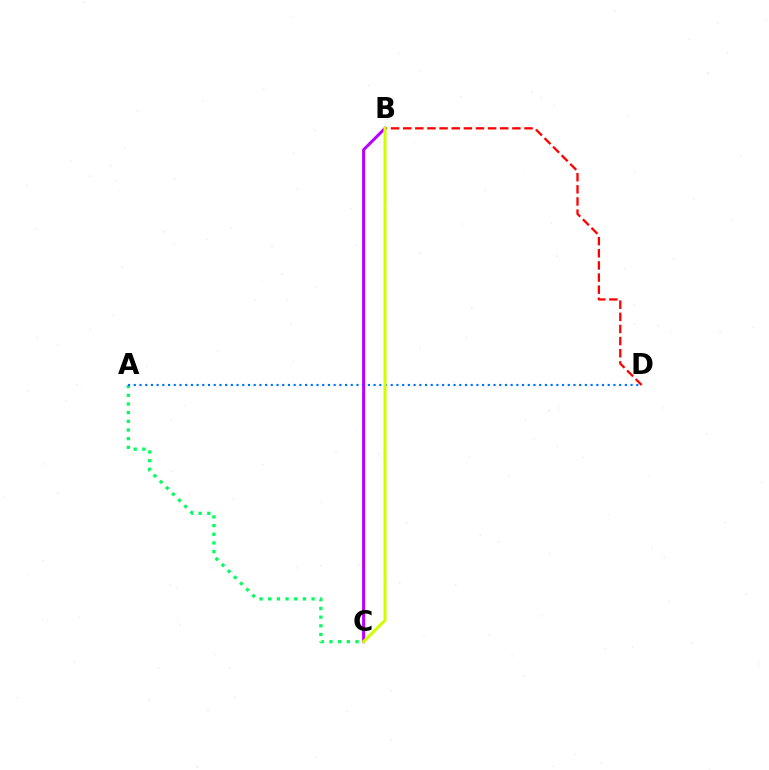{('A', 'C'): [{'color': '#00ff5c', 'line_style': 'dotted', 'thickness': 2.36}], ('B', 'D'): [{'color': '#ff0000', 'line_style': 'dashed', 'thickness': 1.65}], ('A', 'D'): [{'color': '#0074ff', 'line_style': 'dotted', 'thickness': 1.55}], ('B', 'C'): [{'color': '#b900ff', 'line_style': 'solid', 'thickness': 2.16}, {'color': '#d1ff00', 'line_style': 'solid', 'thickness': 2.21}]}